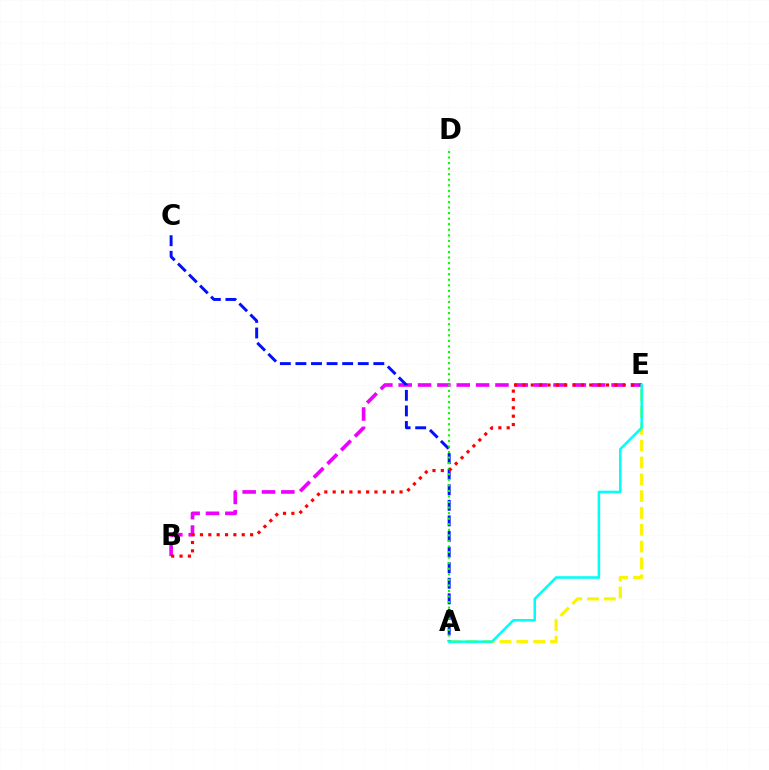{('A', 'E'): [{'color': '#fcf500', 'line_style': 'dashed', 'thickness': 2.29}, {'color': '#00fff6', 'line_style': 'solid', 'thickness': 1.83}], ('B', 'E'): [{'color': '#ee00ff', 'line_style': 'dashed', 'thickness': 2.63}, {'color': '#ff0000', 'line_style': 'dotted', 'thickness': 2.27}], ('A', 'C'): [{'color': '#0010ff', 'line_style': 'dashed', 'thickness': 2.12}], ('A', 'D'): [{'color': '#08ff00', 'line_style': 'dotted', 'thickness': 1.51}]}